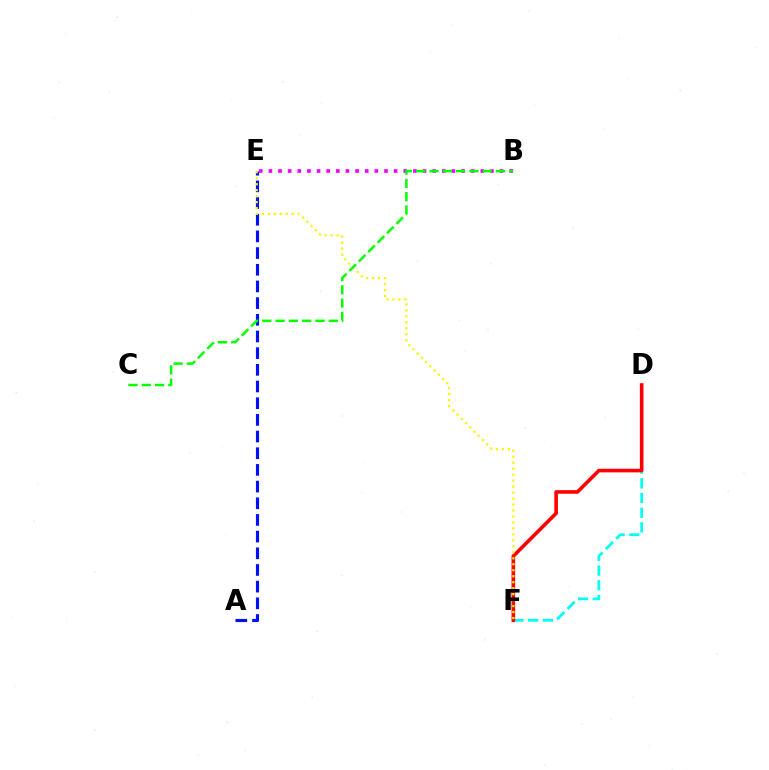{('A', 'E'): [{'color': '#0010ff', 'line_style': 'dashed', 'thickness': 2.27}], ('D', 'F'): [{'color': '#00fff6', 'line_style': 'dashed', 'thickness': 2.0}, {'color': '#ff0000', 'line_style': 'solid', 'thickness': 2.6}], ('E', 'F'): [{'color': '#fcf500', 'line_style': 'dotted', 'thickness': 1.62}], ('B', 'E'): [{'color': '#ee00ff', 'line_style': 'dotted', 'thickness': 2.62}], ('B', 'C'): [{'color': '#08ff00', 'line_style': 'dashed', 'thickness': 1.81}]}